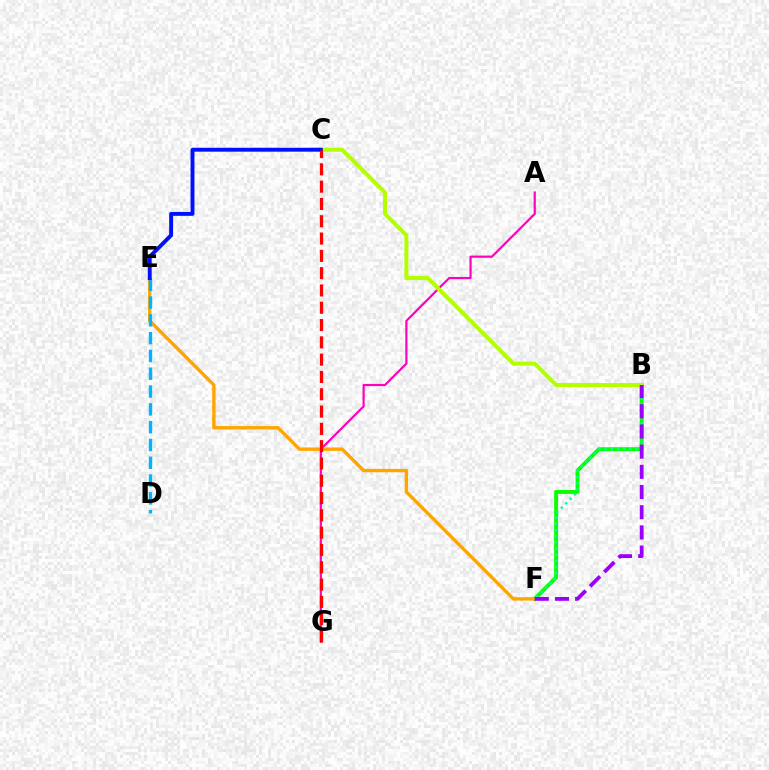{('B', 'F'): [{'color': '#08ff00', 'line_style': 'solid', 'thickness': 2.82}, {'color': '#00ff9d', 'line_style': 'dotted', 'thickness': 1.68}, {'color': '#9b00ff', 'line_style': 'dashed', 'thickness': 2.74}], ('A', 'G'): [{'color': '#ff00bd', 'line_style': 'solid', 'thickness': 1.57}], ('E', 'F'): [{'color': '#ffa500', 'line_style': 'solid', 'thickness': 2.44}], ('B', 'C'): [{'color': '#b3ff00', 'line_style': 'solid', 'thickness': 2.91}], ('D', 'E'): [{'color': '#00b5ff', 'line_style': 'dashed', 'thickness': 2.42}], ('C', 'E'): [{'color': '#0010ff', 'line_style': 'solid', 'thickness': 2.8}], ('C', 'G'): [{'color': '#ff0000', 'line_style': 'dashed', 'thickness': 2.35}]}